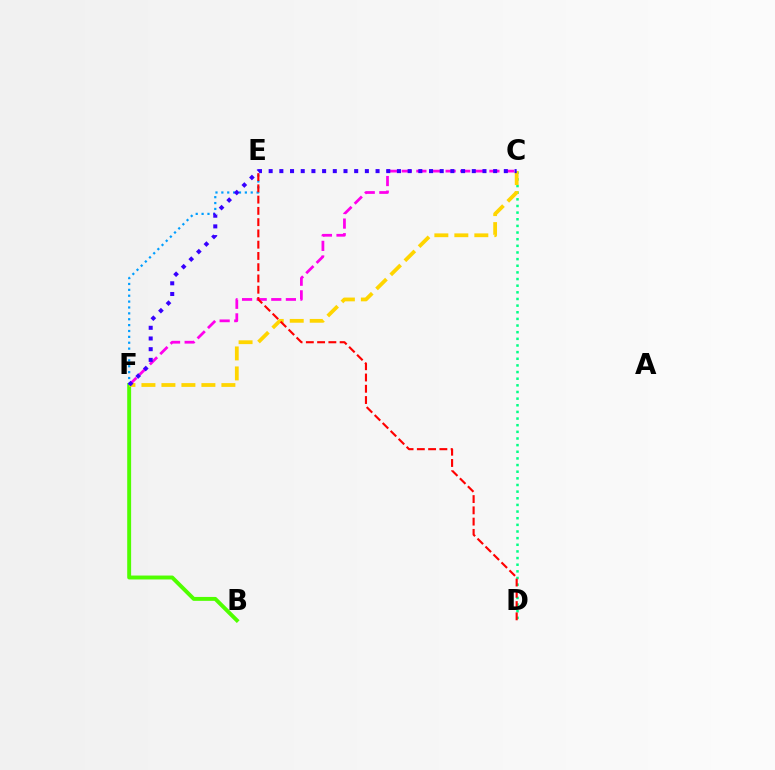{('C', 'D'): [{'color': '#00ff86', 'line_style': 'dotted', 'thickness': 1.8}], ('B', 'F'): [{'color': '#4fff00', 'line_style': 'solid', 'thickness': 2.82}], ('C', 'F'): [{'color': '#ff00ed', 'line_style': 'dashed', 'thickness': 1.98}, {'color': '#ffd500', 'line_style': 'dashed', 'thickness': 2.72}, {'color': '#3700ff', 'line_style': 'dotted', 'thickness': 2.9}], ('E', 'F'): [{'color': '#009eff', 'line_style': 'dotted', 'thickness': 1.6}], ('D', 'E'): [{'color': '#ff0000', 'line_style': 'dashed', 'thickness': 1.53}]}